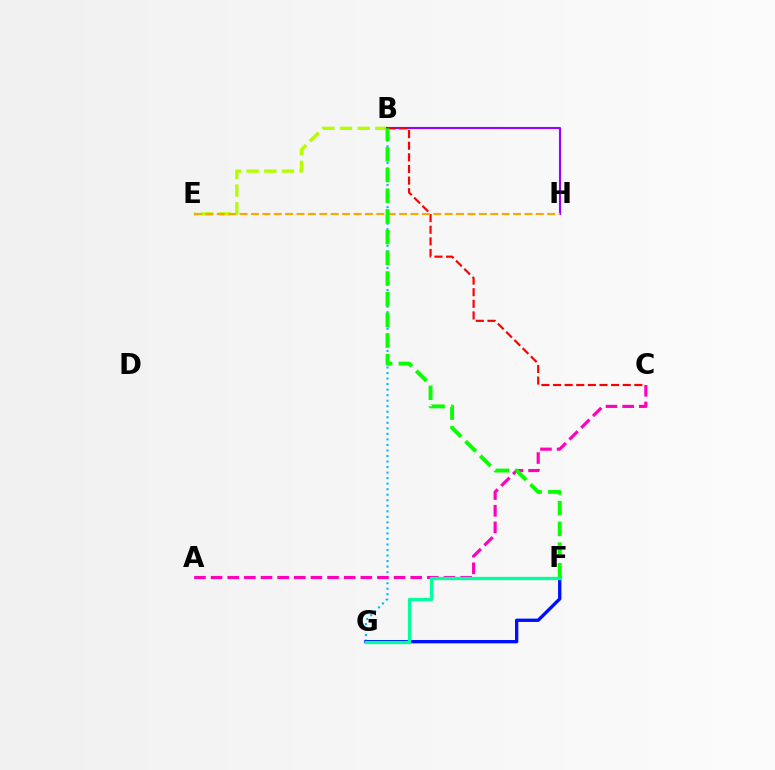{('B', 'E'): [{'color': '#b3ff00', 'line_style': 'dashed', 'thickness': 2.4}], ('B', 'G'): [{'color': '#00b5ff', 'line_style': 'dotted', 'thickness': 1.5}], ('B', 'H'): [{'color': '#9b00ff', 'line_style': 'solid', 'thickness': 1.52}], ('F', 'G'): [{'color': '#0010ff', 'line_style': 'solid', 'thickness': 2.41}, {'color': '#00ff9d', 'line_style': 'solid', 'thickness': 2.39}], ('A', 'C'): [{'color': '#ff00bd', 'line_style': 'dashed', 'thickness': 2.26}], ('B', 'C'): [{'color': '#ff0000', 'line_style': 'dashed', 'thickness': 1.58}], ('E', 'H'): [{'color': '#ffa500', 'line_style': 'dashed', 'thickness': 1.55}], ('B', 'F'): [{'color': '#08ff00', 'line_style': 'dashed', 'thickness': 2.81}]}